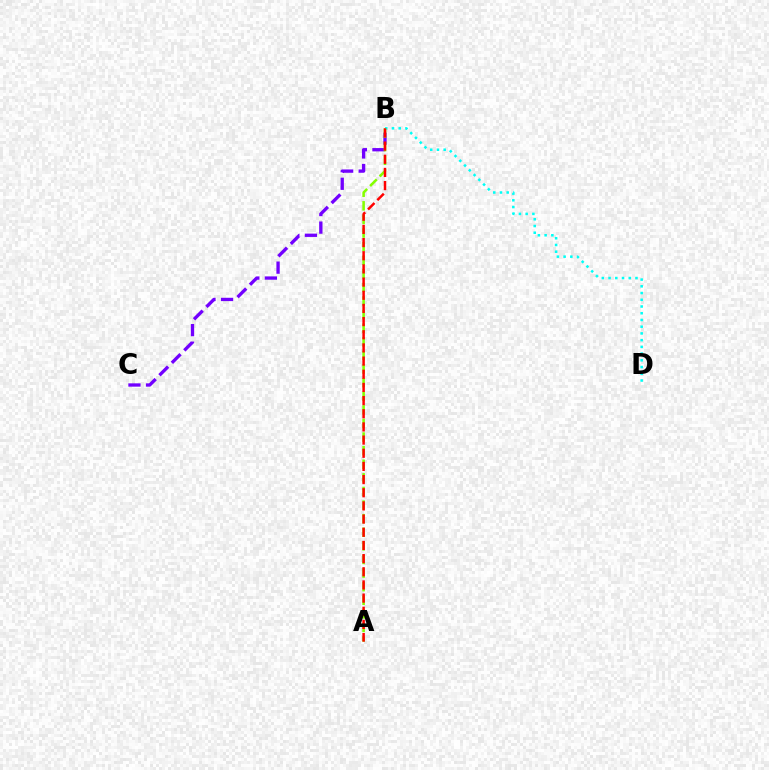{('B', 'C'): [{'color': '#7200ff', 'line_style': 'dashed', 'thickness': 2.39}], ('B', 'D'): [{'color': '#00fff6', 'line_style': 'dotted', 'thickness': 1.83}], ('A', 'B'): [{'color': '#84ff00', 'line_style': 'dashed', 'thickness': 1.85}, {'color': '#ff0000', 'line_style': 'dashed', 'thickness': 1.79}]}